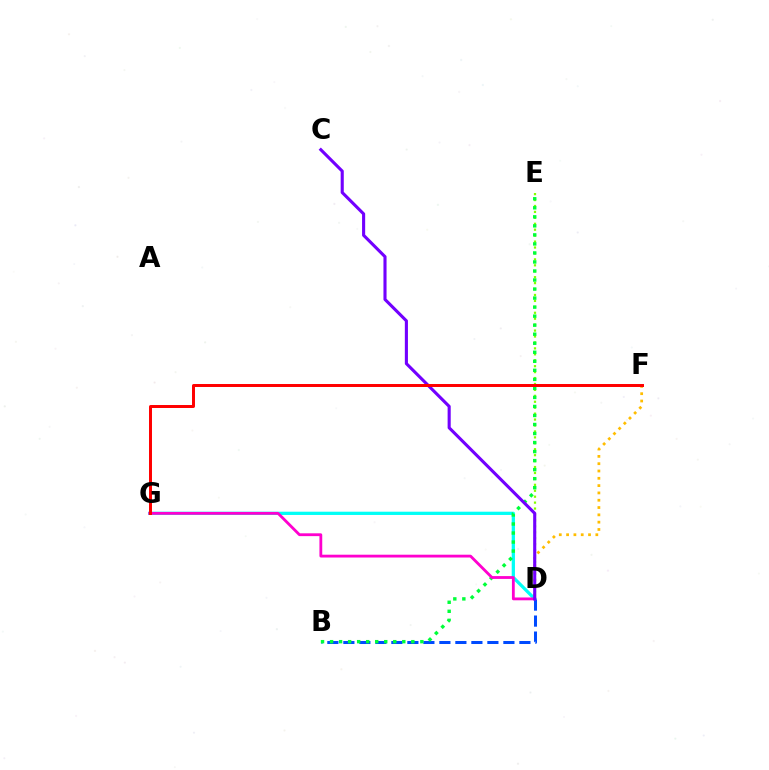{('D', 'E'): [{'color': '#84ff00', 'line_style': 'dotted', 'thickness': 1.61}], ('D', 'G'): [{'color': '#00fff6', 'line_style': 'solid', 'thickness': 2.34}, {'color': '#ff00cf', 'line_style': 'solid', 'thickness': 2.03}], ('B', 'D'): [{'color': '#004bff', 'line_style': 'dashed', 'thickness': 2.17}], ('B', 'E'): [{'color': '#00ff39', 'line_style': 'dotted', 'thickness': 2.45}], ('D', 'F'): [{'color': '#ffbd00', 'line_style': 'dotted', 'thickness': 1.99}], ('C', 'D'): [{'color': '#7200ff', 'line_style': 'solid', 'thickness': 2.23}], ('F', 'G'): [{'color': '#ff0000', 'line_style': 'solid', 'thickness': 2.14}]}